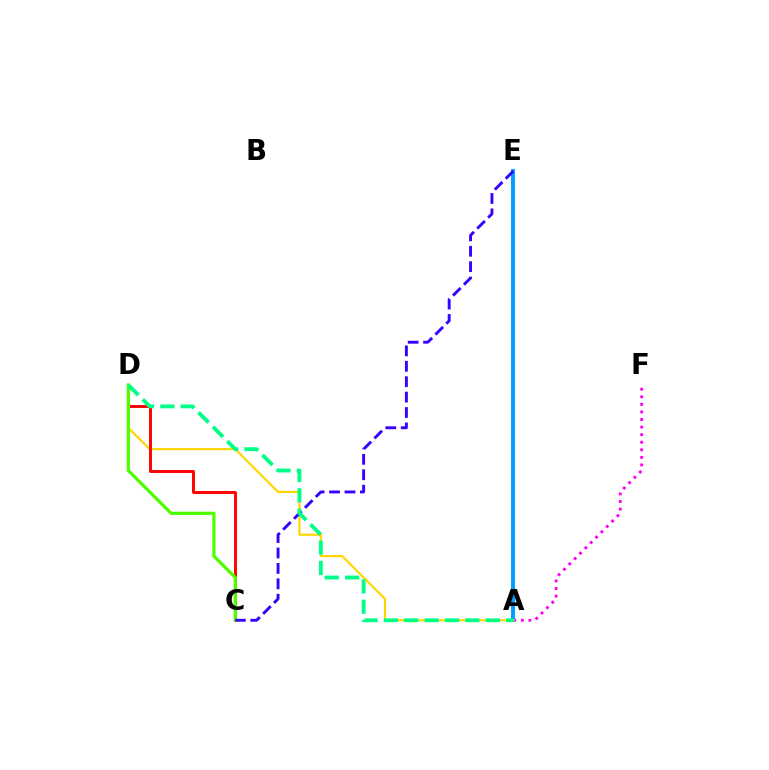{('A', 'F'): [{'color': '#ff00ed', 'line_style': 'dotted', 'thickness': 2.06}], ('A', 'E'): [{'color': '#009eff', 'line_style': 'solid', 'thickness': 2.82}], ('A', 'D'): [{'color': '#ffd500', 'line_style': 'solid', 'thickness': 1.55}, {'color': '#00ff86', 'line_style': 'dashed', 'thickness': 2.77}], ('C', 'D'): [{'color': '#ff0000', 'line_style': 'solid', 'thickness': 2.1}, {'color': '#4fff00', 'line_style': 'solid', 'thickness': 2.34}], ('C', 'E'): [{'color': '#3700ff', 'line_style': 'dashed', 'thickness': 2.09}]}